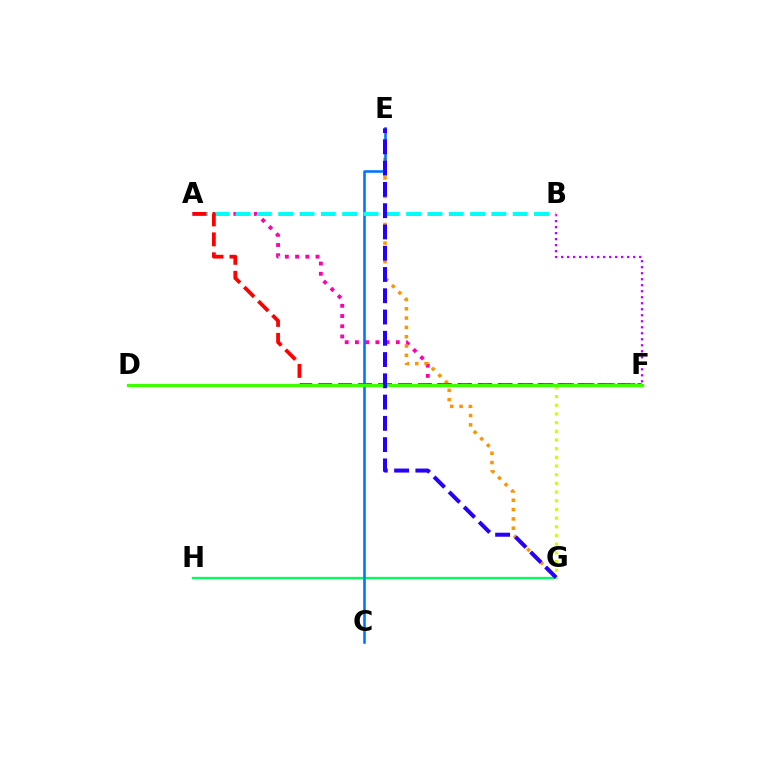{('B', 'F'): [{'color': '#b900ff', 'line_style': 'dotted', 'thickness': 1.63}], ('A', 'F'): [{'color': '#ff00ac', 'line_style': 'dotted', 'thickness': 2.78}, {'color': '#ff0000', 'line_style': 'dashed', 'thickness': 2.71}], ('G', 'H'): [{'color': '#00ff5c', 'line_style': 'solid', 'thickness': 1.66}], ('E', 'G'): [{'color': '#ff9400', 'line_style': 'dotted', 'thickness': 2.53}, {'color': '#2500ff', 'line_style': 'dashed', 'thickness': 2.89}], ('C', 'E'): [{'color': '#0074ff', 'line_style': 'solid', 'thickness': 1.86}], ('A', 'B'): [{'color': '#00fff6', 'line_style': 'dashed', 'thickness': 2.9}], ('F', 'G'): [{'color': '#d1ff00', 'line_style': 'dotted', 'thickness': 2.36}], ('D', 'F'): [{'color': '#3dff00', 'line_style': 'solid', 'thickness': 2.34}]}